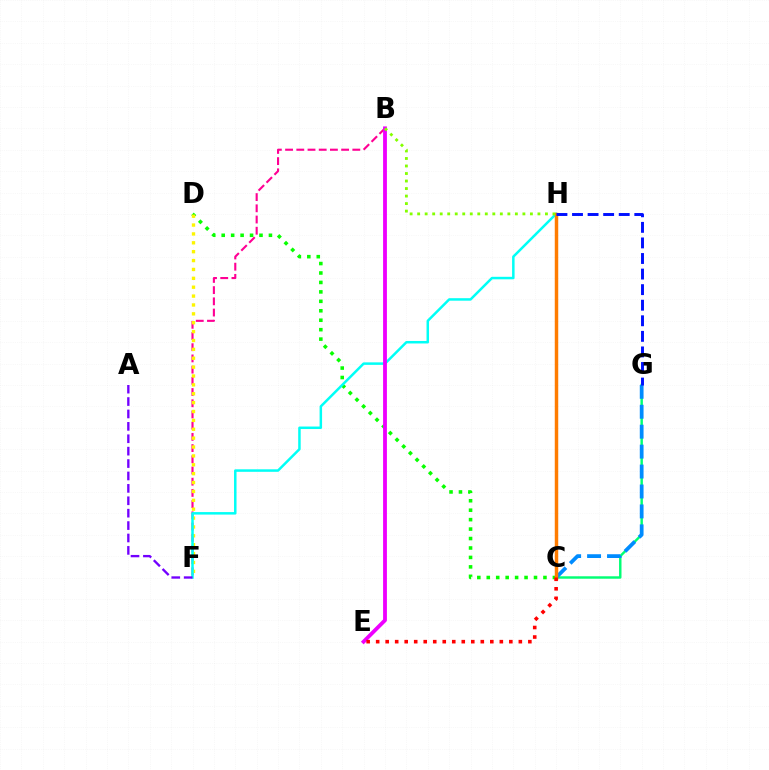{('C', 'G'): [{'color': '#00ff74', 'line_style': 'solid', 'thickness': 1.75}, {'color': '#008cff', 'line_style': 'dashed', 'thickness': 2.71}], ('B', 'F'): [{'color': '#ff0094', 'line_style': 'dashed', 'thickness': 1.52}], ('C', 'D'): [{'color': '#08ff00', 'line_style': 'dotted', 'thickness': 2.57}], ('D', 'F'): [{'color': '#fcf500', 'line_style': 'dotted', 'thickness': 2.41}], ('F', 'H'): [{'color': '#00fff6', 'line_style': 'solid', 'thickness': 1.8}], ('A', 'F'): [{'color': '#7200ff', 'line_style': 'dashed', 'thickness': 1.69}], ('B', 'E'): [{'color': '#ee00ff', 'line_style': 'solid', 'thickness': 2.75}], ('C', 'H'): [{'color': '#ff7c00', 'line_style': 'solid', 'thickness': 2.49}], ('B', 'H'): [{'color': '#84ff00', 'line_style': 'dotted', 'thickness': 2.04}], ('G', 'H'): [{'color': '#0010ff', 'line_style': 'dashed', 'thickness': 2.12}], ('C', 'E'): [{'color': '#ff0000', 'line_style': 'dotted', 'thickness': 2.58}]}